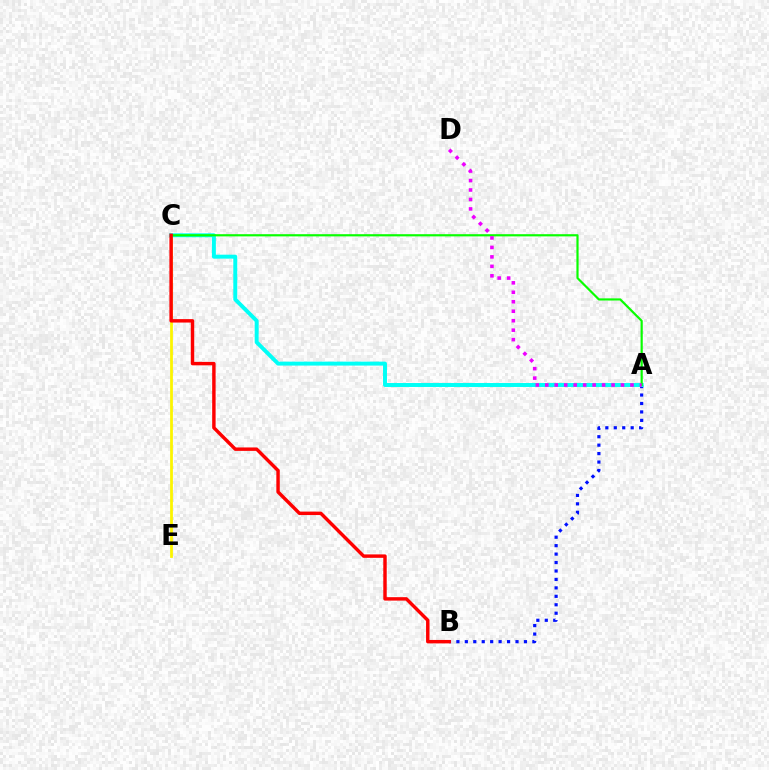{('C', 'E'): [{'color': '#fcf500', 'line_style': 'solid', 'thickness': 1.99}], ('A', 'B'): [{'color': '#0010ff', 'line_style': 'dotted', 'thickness': 2.29}], ('A', 'C'): [{'color': '#00fff6', 'line_style': 'solid', 'thickness': 2.84}, {'color': '#08ff00', 'line_style': 'solid', 'thickness': 1.57}], ('B', 'C'): [{'color': '#ff0000', 'line_style': 'solid', 'thickness': 2.47}], ('A', 'D'): [{'color': '#ee00ff', 'line_style': 'dotted', 'thickness': 2.57}]}